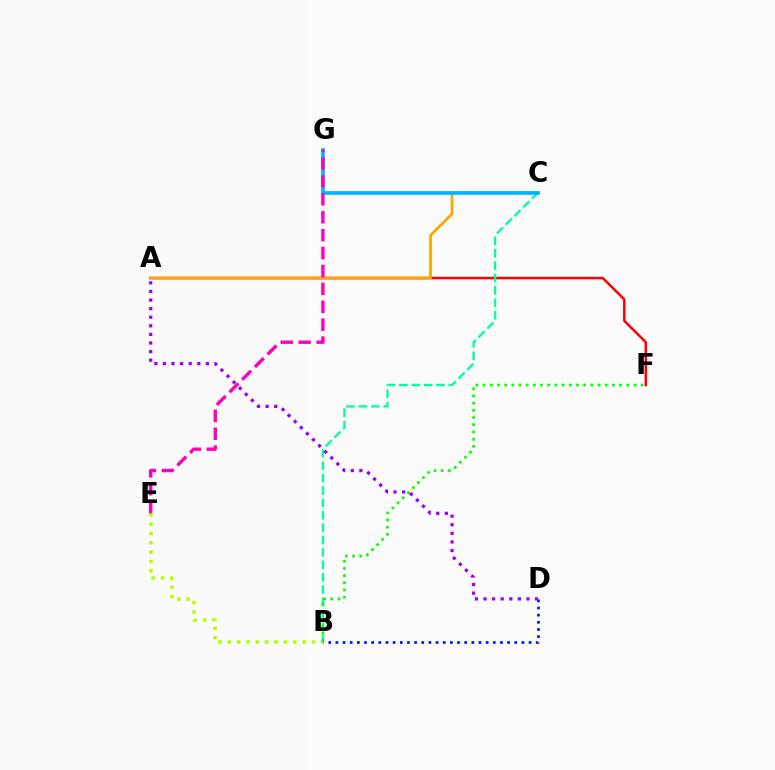{('A', 'F'): [{'color': '#ff0000', 'line_style': 'solid', 'thickness': 1.8}], ('A', 'C'): [{'color': '#ffa500', 'line_style': 'solid', 'thickness': 1.97}], ('B', 'E'): [{'color': '#b3ff00', 'line_style': 'dotted', 'thickness': 2.54}], ('B', 'C'): [{'color': '#00ff9d', 'line_style': 'dashed', 'thickness': 1.68}], ('B', 'F'): [{'color': '#08ff00', 'line_style': 'dotted', 'thickness': 1.95}], ('B', 'D'): [{'color': '#0010ff', 'line_style': 'dotted', 'thickness': 1.94}], ('C', 'G'): [{'color': '#00b5ff', 'line_style': 'solid', 'thickness': 2.62}], ('E', 'G'): [{'color': '#ff00bd', 'line_style': 'dashed', 'thickness': 2.43}], ('A', 'D'): [{'color': '#9b00ff', 'line_style': 'dotted', 'thickness': 2.33}]}